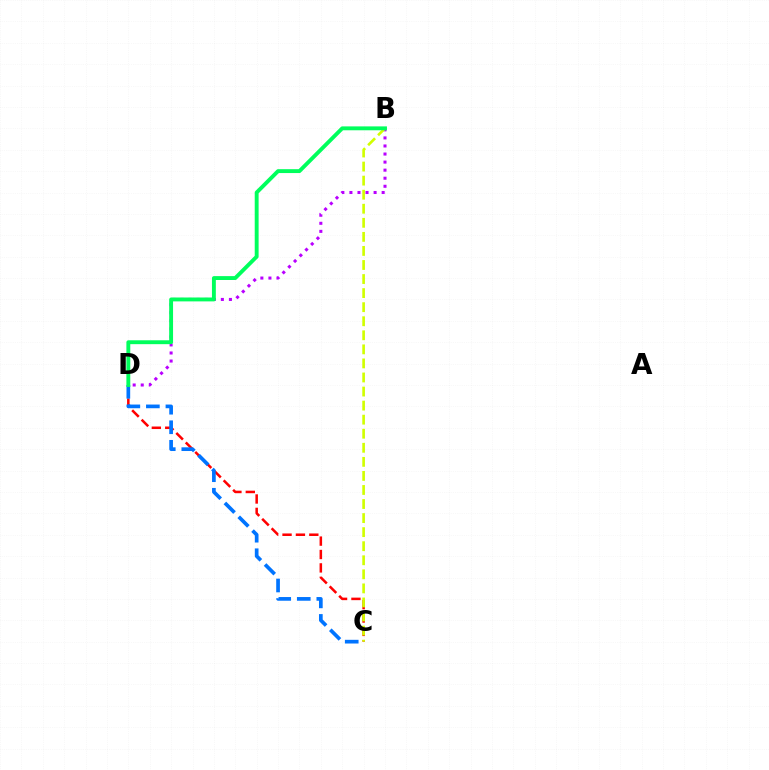{('B', 'D'): [{'color': '#b900ff', 'line_style': 'dotted', 'thickness': 2.19}, {'color': '#00ff5c', 'line_style': 'solid', 'thickness': 2.8}], ('C', 'D'): [{'color': '#ff0000', 'line_style': 'dashed', 'thickness': 1.82}, {'color': '#0074ff', 'line_style': 'dashed', 'thickness': 2.66}], ('B', 'C'): [{'color': '#d1ff00', 'line_style': 'dashed', 'thickness': 1.91}]}